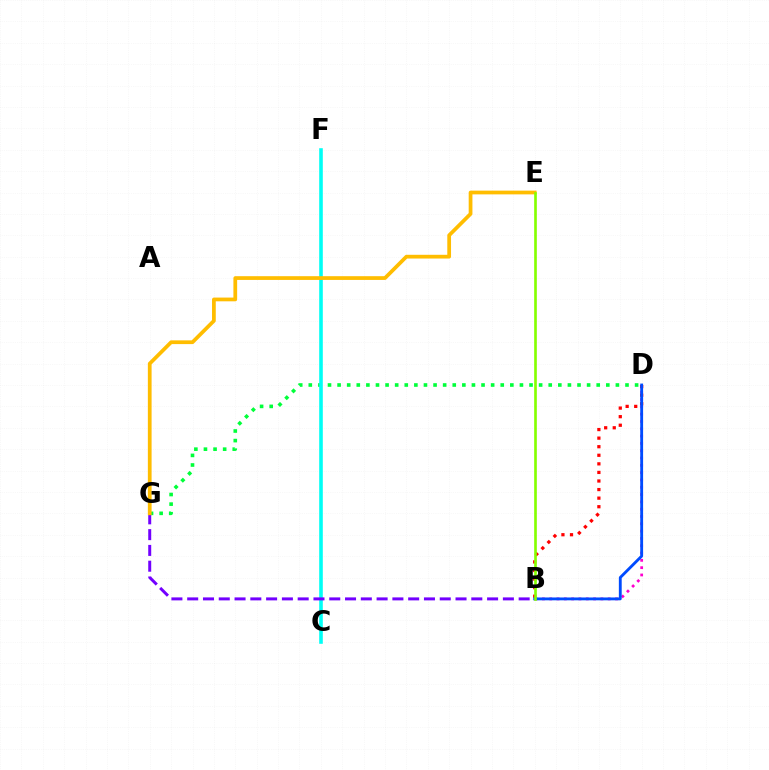{('B', 'D'): [{'color': '#ff00cf', 'line_style': 'dotted', 'thickness': 1.99}, {'color': '#ff0000', 'line_style': 'dotted', 'thickness': 2.33}, {'color': '#004bff', 'line_style': 'solid', 'thickness': 2.05}], ('D', 'G'): [{'color': '#00ff39', 'line_style': 'dotted', 'thickness': 2.61}], ('C', 'F'): [{'color': '#00fff6', 'line_style': 'solid', 'thickness': 2.59}], ('B', 'G'): [{'color': '#7200ff', 'line_style': 'dashed', 'thickness': 2.14}], ('E', 'G'): [{'color': '#ffbd00', 'line_style': 'solid', 'thickness': 2.7}], ('B', 'E'): [{'color': '#84ff00', 'line_style': 'solid', 'thickness': 1.91}]}